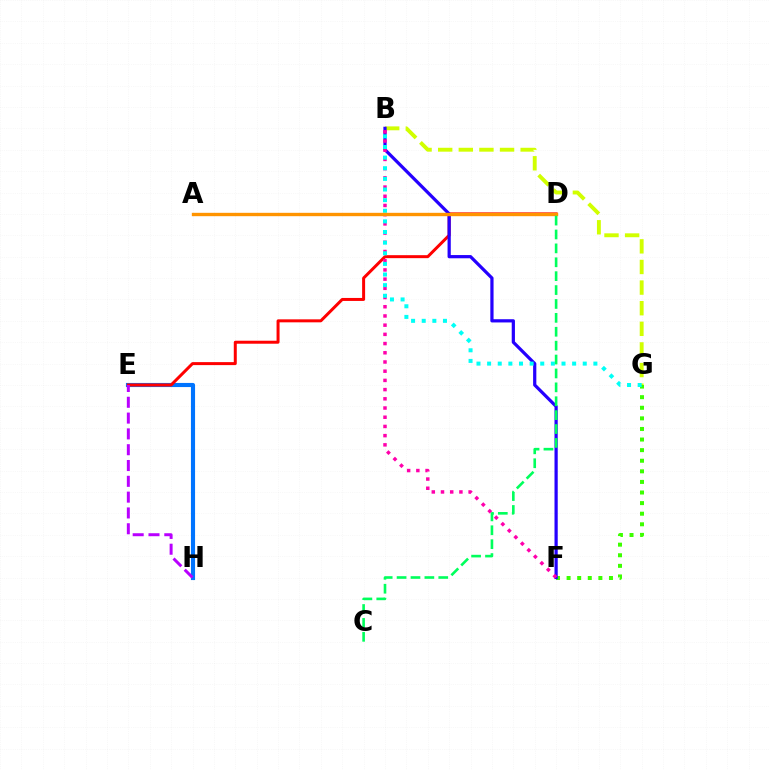{('B', 'G'): [{'color': '#d1ff00', 'line_style': 'dashed', 'thickness': 2.8}, {'color': '#00fff6', 'line_style': 'dotted', 'thickness': 2.89}], ('F', 'G'): [{'color': '#3dff00', 'line_style': 'dotted', 'thickness': 2.88}], ('E', 'H'): [{'color': '#0074ff', 'line_style': 'solid', 'thickness': 2.97}, {'color': '#b900ff', 'line_style': 'dashed', 'thickness': 2.15}], ('D', 'E'): [{'color': '#ff0000', 'line_style': 'solid', 'thickness': 2.15}], ('B', 'F'): [{'color': '#2500ff', 'line_style': 'solid', 'thickness': 2.32}, {'color': '#ff00ac', 'line_style': 'dotted', 'thickness': 2.5}], ('A', 'D'): [{'color': '#ff9400', 'line_style': 'solid', 'thickness': 2.42}], ('C', 'D'): [{'color': '#00ff5c', 'line_style': 'dashed', 'thickness': 1.89}]}